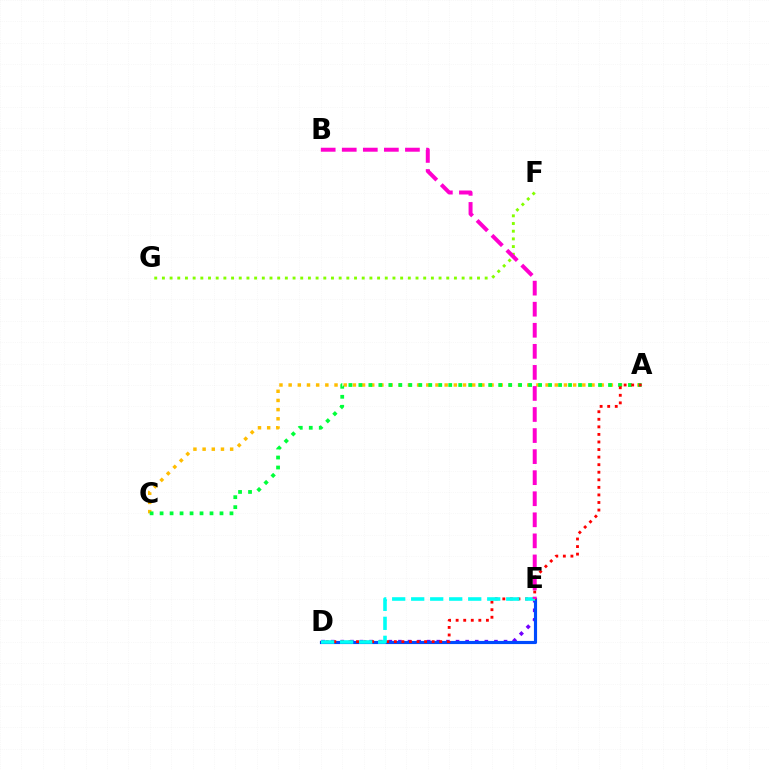{('D', 'E'): [{'color': '#7200ff', 'line_style': 'dotted', 'thickness': 2.61}, {'color': '#004bff', 'line_style': 'solid', 'thickness': 2.26}, {'color': '#00fff6', 'line_style': 'dashed', 'thickness': 2.58}], ('A', 'C'): [{'color': '#ffbd00', 'line_style': 'dotted', 'thickness': 2.49}, {'color': '#00ff39', 'line_style': 'dotted', 'thickness': 2.71}], ('A', 'D'): [{'color': '#ff0000', 'line_style': 'dotted', 'thickness': 2.06}], ('F', 'G'): [{'color': '#84ff00', 'line_style': 'dotted', 'thickness': 2.09}], ('B', 'E'): [{'color': '#ff00cf', 'line_style': 'dashed', 'thickness': 2.86}]}